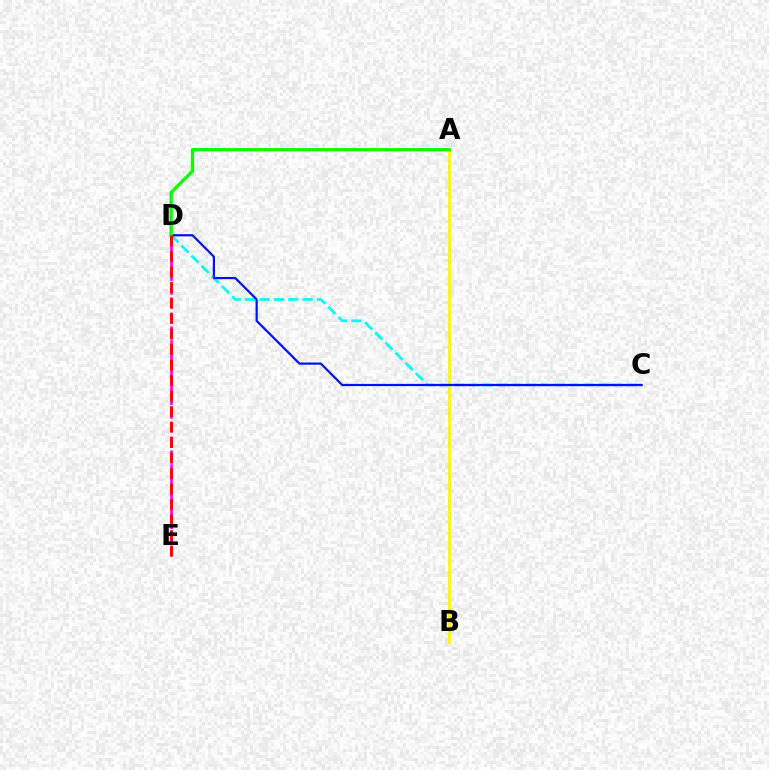{('A', 'B'): [{'color': '#fcf500', 'line_style': 'solid', 'thickness': 1.89}], ('C', 'D'): [{'color': '#00fff6', 'line_style': 'dashed', 'thickness': 1.95}, {'color': '#0010ff', 'line_style': 'solid', 'thickness': 1.59}], ('D', 'E'): [{'color': '#ee00ff', 'line_style': 'dashed', 'thickness': 1.87}, {'color': '#ff0000', 'line_style': 'dashed', 'thickness': 2.11}], ('A', 'D'): [{'color': '#08ff00', 'line_style': 'solid', 'thickness': 2.37}]}